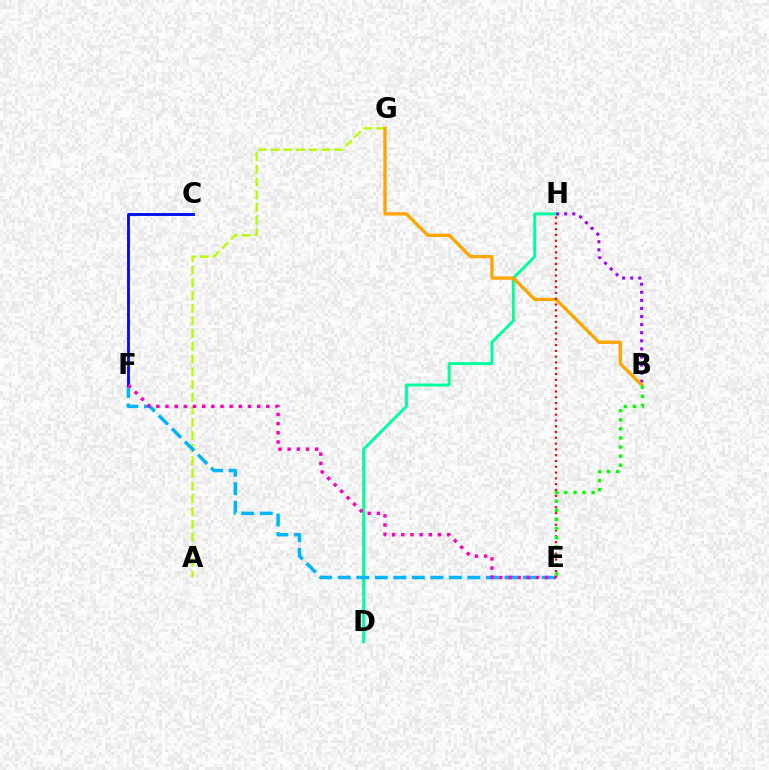{('D', 'H'): [{'color': '#00ff9d', 'line_style': 'solid', 'thickness': 2.14}], ('B', 'H'): [{'color': '#9b00ff', 'line_style': 'dotted', 'thickness': 2.2}], ('A', 'G'): [{'color': '#b3ff00', 'line_style': 'dashed', 'thickness': 1.73}], ('E', 'F'): [{'color': '#00b5ff', 'line_style': 'dashed', 'thickness': 2.52}, {'color': '#ff00bd', 'line_style': 'dotted', 'thickness': 2.49}], ('C', 'F'): [{'color': '#0010ff', 'line_style': 'solid', 'thickness': 2.09}], ('B', 'G'): [{'color': '#ffa500', 'line_style': 'solid', 'thickness': 2.4}], ('E', 'H'): [{'color': '#ff0000', 'line_style': 'dotted', 'thickness': 1.57}], ('B', 'E'): [{'color': '#08ff00', 'line_style': 'dotted', 'thickness': 2.47}]}